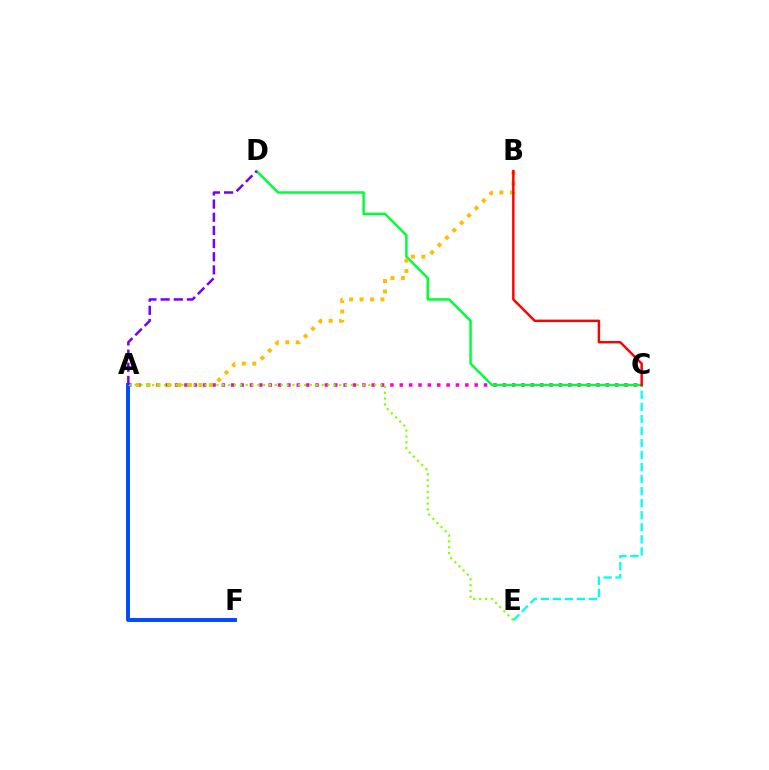{('A', 'C'): [{'color': '#ff00cf', 'line_style': 'dotted', 'thickness': 2.54}], ('C', 'E'): [{'color': '#00fff6', 'line_style': 'dashed', 'thickness': 1.63}], ('C', 'D'): [{'color': '#00ff39', 'line_style': 'solid', 'thickness': 1.8}], ('A', 'B'): [{'color': '#ffbd00', 'line_style': 'dotted', 'thickness': 2.84}], ('B', 'C'): [{'color': '#ff0000', 'line_style': 'solid', 'thickness': 1.76}], ('A', 'F'): [{'color': '#004bff', 'line_style': 'solid', 'thickness': 2.83}], ('A', 'E'): [{'color': '#84ff00', 'line_style': 'dotted', 'thickness': 1.59}], ('A', 'D'): [{'color': '#7200ff', 'line_style': 'dashed', 'thickness': 1.79}]}